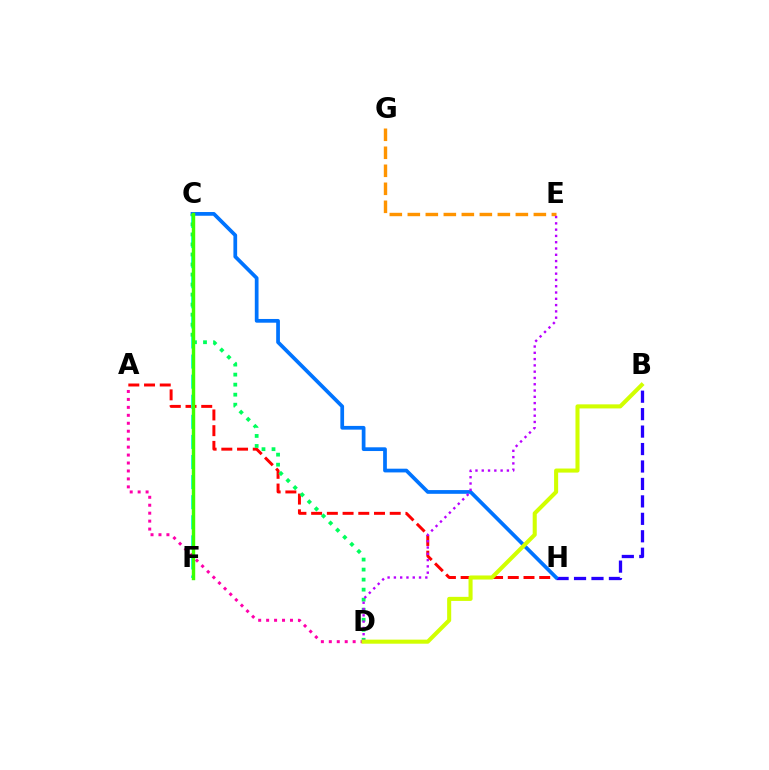{('A', 'D'): [{'color': '#ff00ac', 'line_style': 'dotted', 'thickness': 2.16}], ('B', 'H'): [{'color': '#2500ff', 'line_style': 'dashed', 'thickness': 2.37}], ('A', 'H'): [{'color': '#ff0000', 'line_style': 'dashed', 'thickness': 2.14}], ('C', 'H'): [{'color': '#0074ff', 'line_style': 'solid', 'thickness': 2.68}], ('C', 'F'): [{'color': '#00fff6', 'line_style': 'dashed', 'thickness': 2.73}, {'color': '#3dff00', 'line_style': 'solid', 'thickness': 2.46}], ('E', 'G'): [{'color': '#ff9400', 'line_style': 'dashed', 'thickness': 2.45}], ('C', 'D'): [{'color': '#00ff5c', 'line_style': 'dotted', 'thickness': 2.72}], ('D', 'E'): [{'color': '#b900ff', 'line_style': 'dotted', 'thickness': 1.71}], ('B', 'D'): [{'color': '#d1ff00', 'line_style': 'solid', 'thickness': 2.93}]}